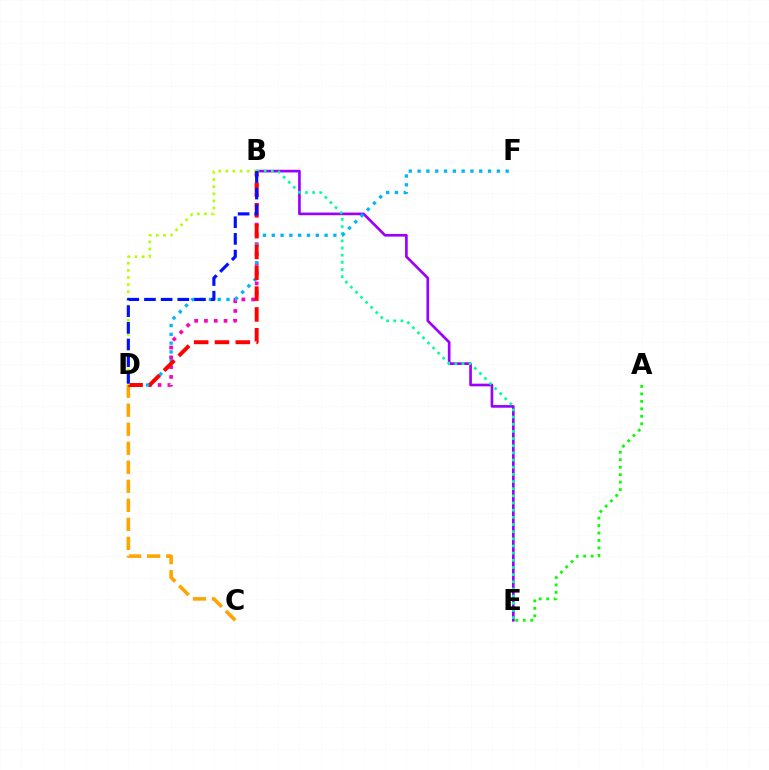{('B', 'E'): [{'color': '#9b00ff', 'line_style': 'solid', 'thickness': 1.92}, {'color': '#00ff9d', 'line_style': 'dotted', 'thickness': 1.95}], ('B', 'D'): [{'color': '#ff00bd', 'line_style': 'dotted', 'thickness': 2.66}, {'color': '#ff0000', 'line_style': 'dashed', 'thickness': 2.83}, {'color': '#b3ff00', 'line_style': 'dotted', 'thickness': 1.94}, {'color': '#0010ff', 'line_style': 'dashed', 'thickness': 2.26}], ('A', 'E'): [{'color': '#08ff00', 'line_style': 'dotted', 'thickness': 2.03}], ('D', 'F'): [{'color': '#00b5ff', 'line_style': 'dotted', 'thickness': 2.39}], ('C', 'D'): [{'color': '#ffa500', 'line_style': 'dashed', 'thickness': 2.58}]}